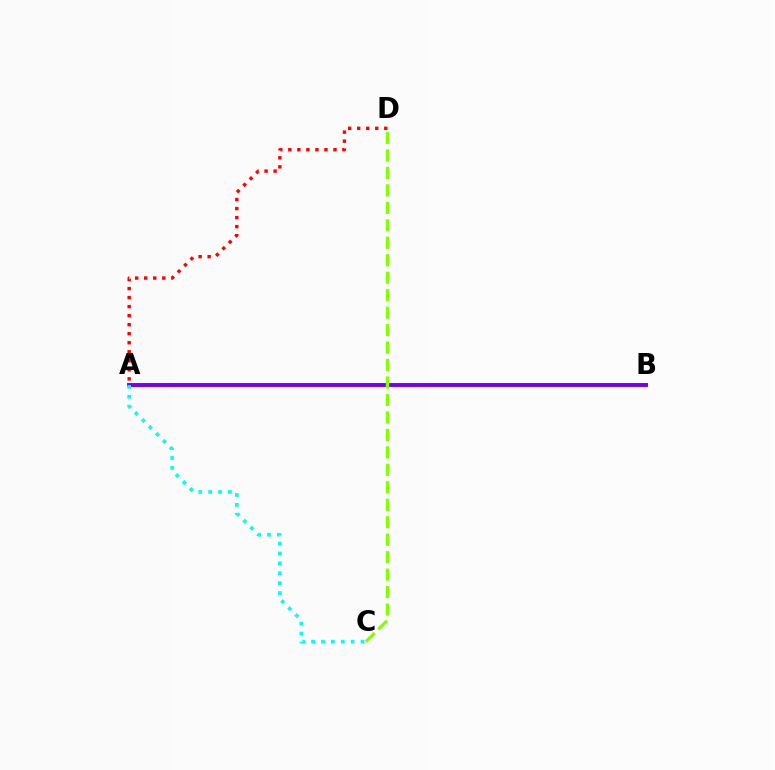{('A', 'B'): [{'color': '#7200ff', 'line_style': 'solid', 'thickness': 2.83}], ('C', 'D'): [{'color': '#84ff00', 'line_style': 'dashed', 'thickness': 2.37}], ('A', 'D'): [{'color': '#ff0000', 'line_style': 'dotted', 'thickness': 2.45}], ('A', 'C'): [{'color': '#00fff6', 'line_style': 'dotted', 'thickness': 2.69}]}